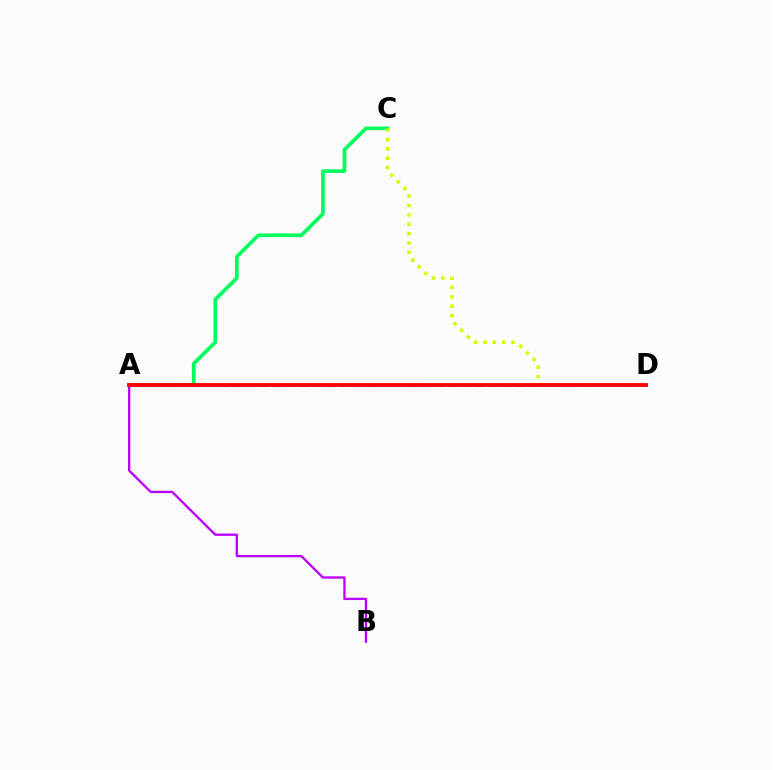{('A', 'D'): [{'color': '#0074ff', 'line_style': 'dashed', 'thickness': 1.84}, {'color': '#ff0000', 'line_style': 'solid', 'thickness': 2.75}], ('A', 'C'): [{'color': '#00ff5c', 'line_style': 'solid', 'thickness': 2.65}], ('C', 'D'): [{'color': '#d1ff00', 'line_style': 'dotted', 'thickness': 2.55}], ('A', 'B'): [{'color': '#b900ff', 'line_style': 'solid', 'thickness': 1.66}]}